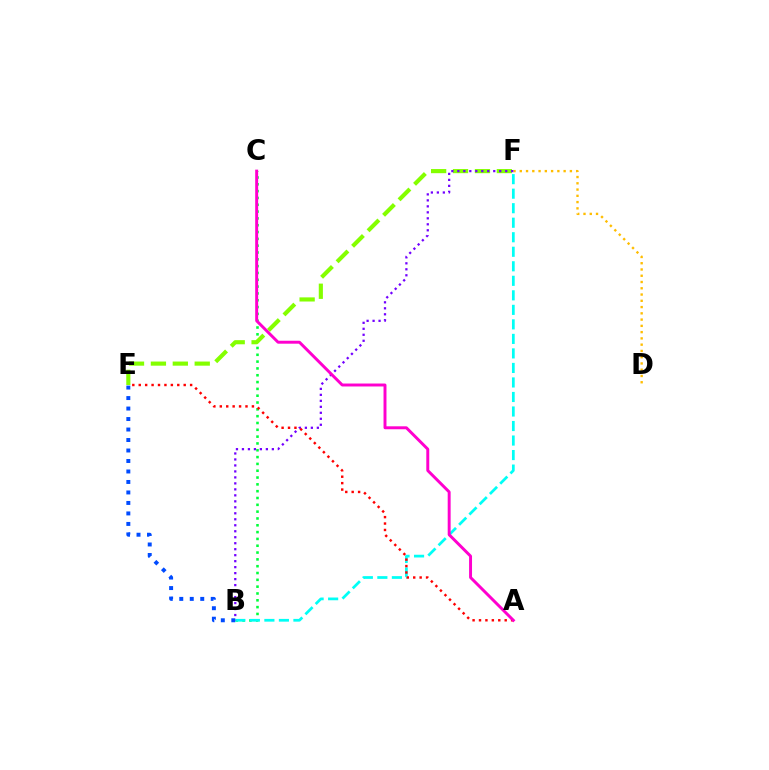{('B', 'E'): [{'color': '#004bff', 'line_style': 'dotted', 'thickness': 2.85}], ('B', 'C'): [{'color': '#00ff39', 'line_style': 'dotted', 'thickness': 1.85}], ('D', 'F'): [{'color': '#ffbd00', 'line_style': 'dotted', 'thickness': 1.7}], ('E', 'F'): [{'color': '#84ff00', 'line_style': 'dashed', 'thickness': 2.98}], ('B', 'F'): [{'color': '#00fff6', 'line_style': 'dashed', 'thickness': 1.97}, {'color': '#7200ff', 'line_style': 'dotted', 'thickness': 1.63}], ('A', 'E'): [{'color': '#ff0000', 'line_style': 'dotted', 'thickness': 1.75}], ('A', 'C'): [{'color': '#ff00cf', 'line_style': 'solid', 'thickness': 2.12}]}